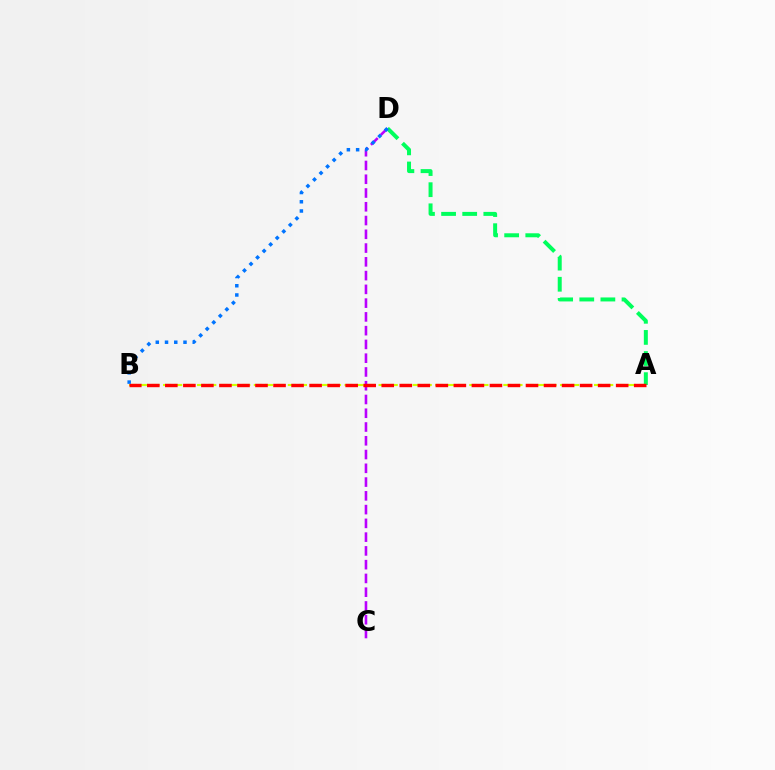{('A', 'D'): [{'color': '#00ff5c', 'line_style': 'dashed', 'thickness': 2.87}], ('A', 'B'): [{'color': '#d1ff00', 'line_style': 'dashed', 'thickness': 1.54}, {'color': '#ff0000', 'line_style': 'dashed', 'thickness': 2.45}], ('C', 'D'): [{'color': '#b900ff', 'line_style': 'dashed', 'thickness': 1.87}], ('B', 'D'): [{'color': '#0074ff', 'line_style': 'dotted', 'thickness': 2.51}]}